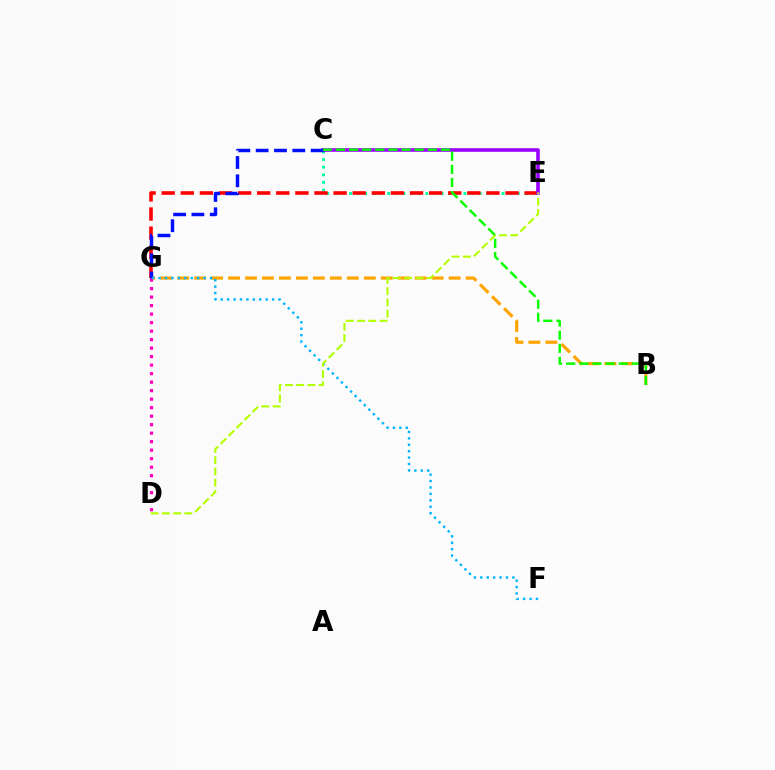{('C', 'E'): [{'color': '#00ff9d', 'line_style': 'dotted', 'thickness': 2.07}, {'color': '#9b00ff', 'line_style': 'solid', 'thickness': 2.59}], ('B', 'G'): [{'color': '#ffa500', 'line_style': 'dashed', 'thickness': 2.31}], ('E', 'G'): [{'color': '#ff0000', 'line_style': 'dashed', 'thickness': 2.6}], ('D', 'G'): [{'color': '#ff00bd', 'line_style': 'dotted', 'thickness': 2.31}], ('C', 'G'): [{'color': '#0010ff', 'line_style': 'dashed', 'thickness': 2.49}], ('F', 'G'): [{'color': '#00b5ff', 'line_style': 'dotted', 'thickness': 1.75}], ('D', 'E'): [{'color': '#b3ff00', 'line_style': 'dashed', 'thickness': 1.53}], ('B', 'C'): [{'color': '#08ff00', 'line_style': 'dashed', 'thickness': 1.78}]}